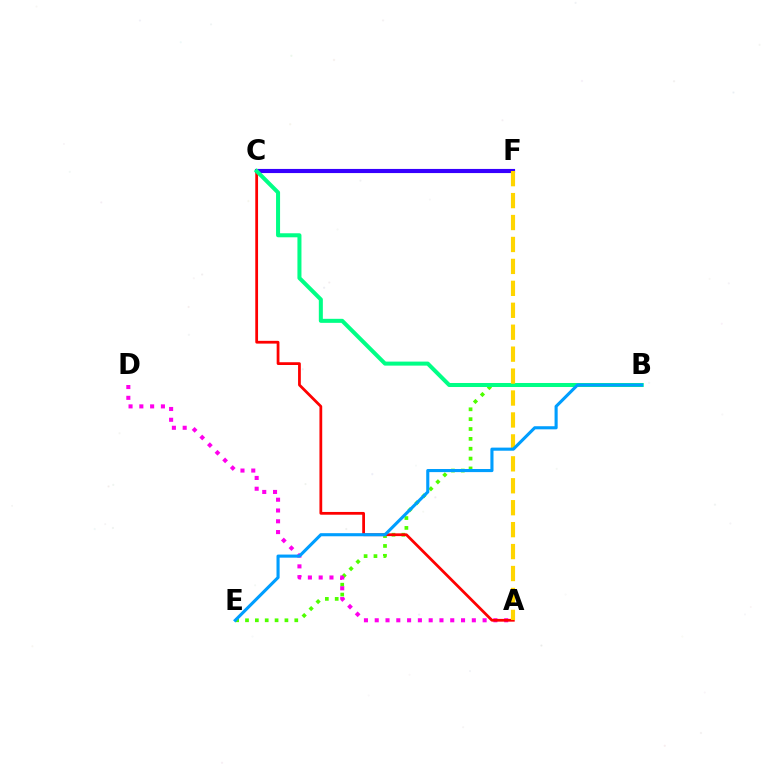{('C', 'F'): [{'color': '#3700ff', 'line_style': 'solid', 'thickness': 2.97}], ('B', 'E'): [{'color': '#4fff00', 'line_style': 'dotted', 'thickness': 2.68}, {'color': '#009eff', 'line_style': 'solid', 'thickness': 2.24}], ('A', 'D'): [{'color': '#ff00ed', 'line_style': 'dotted', 'thickness': 2.93}], ('A', 'C'): [{'color': '#ff0000', 'line_style': 'solid', 'thickness': 1.99}], ('B', 'C'): [{'color': '#00ff86', 'line_style': 'solid', 'thickness': 2.9}], ('A', 'F'): [{'color': '#ffd500', 'line_style': 'dashed', 'thickness': 2.98}]}